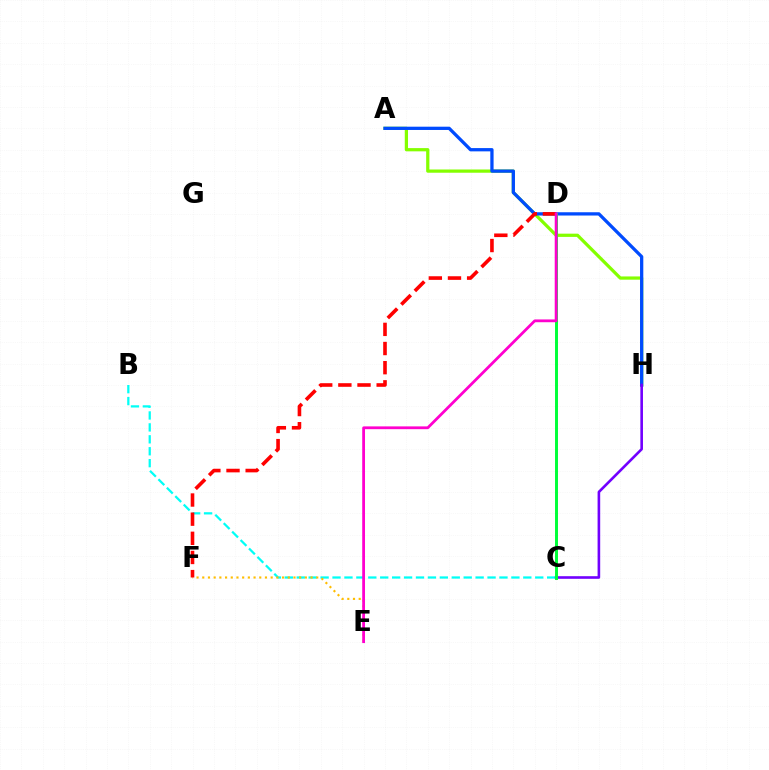{('A', 'H'): [{'color': '#84ff00', 'line_style': 'solid', 'thickness': 2.33}, {'color': '#004bff', 'line_style': 'solid', 'thickness': 2.36}], ('B', 'C'): [{'color': '#00fff6', 'line_style': 'dashed', 'thickness': 1.62}], ('E', 'F'): [{'color': '#ffbd00', 'line_style': 'dotted', 'thickness': 1.55}], ('C', 'H'): [{'color': '#7200ff', 'line_style': 'solid', 'thickness': 1.88}], ('C', 'D'): [{'color': '#00ff39', 'line_style': 'solid', 'thickness': 2.13}], ('D', 'F'): [{'color': '#ff0000', 'line_style': 'dashed', 'thickness': 2.6}], ('D', 'E'): [{'color': '#ff00cf', 'line_style': 'solid', 'thickness': 2.01}]}